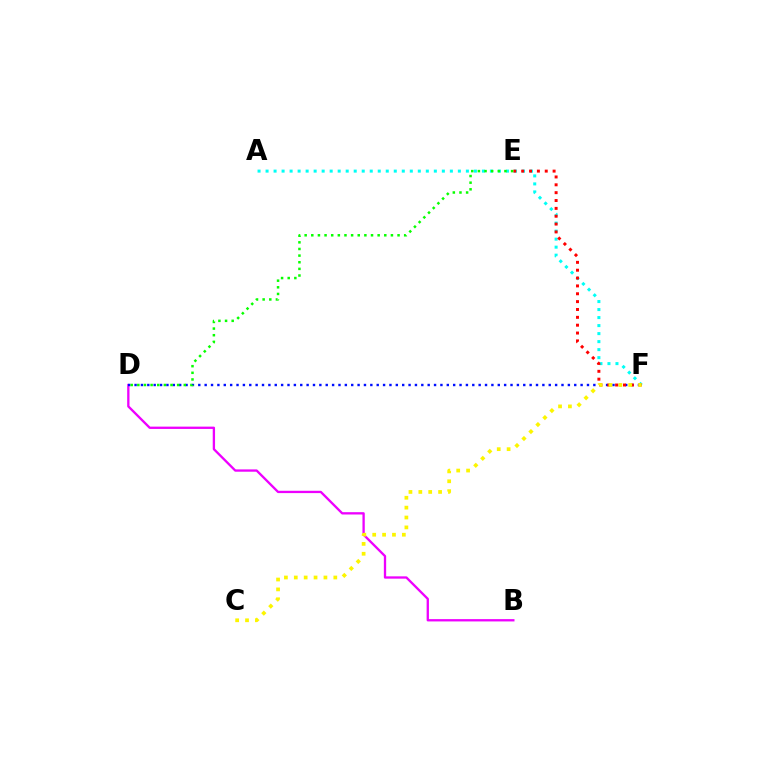{('B', 'D'): [{'color': '#ee00ff', 'line_style': 'solid', 'thickness': 1.67}], ('A', 'F'): [{'color': '#00fff6', 'line_style': 'dotted', 'thickness': 2.18}], ('D', 'F'): [{'color': '#0010ff', 'line_style': 'dotted', 'thickness': 1.73}], ('E', 'F'): [{'color': '#ff0000', 'line_style': 'dotted', 'thickness': 2.13}], ('C', 'F'): [{'color': '#fcf500', 'line_style': 'dotted', 'thickness': 2.68}], ('D', 'E'): [{'color': '#08ff00', 'line_style': 'dotted', 'thickness': 1.8}]}